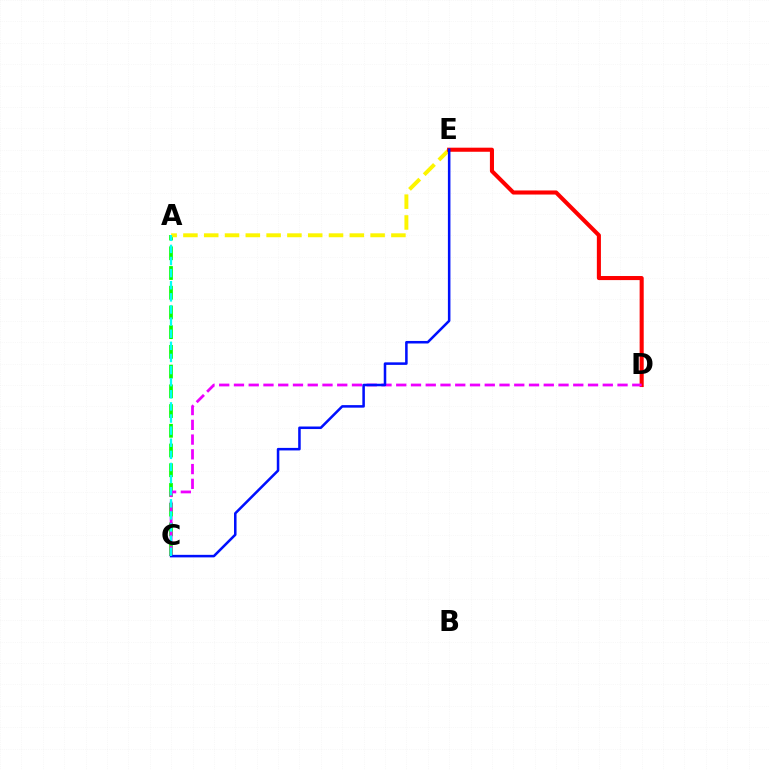{('A', 'C'): [{'color': '#08ff00', 'line_style': 'dashed', 'thickness': 2.68}, {'color': '#00fff6', 'line_style': 'dashed', 'thickness': 1.65}], ('A', 'E'): [{'color': '#fcf500', 'line_style': 'dashed', 'thickness': 2.83}], ('D', 'E'): [{'color': '#ff0000', 'line_style': 'solid', 'thickness': 2.94}], ('C', 'D'): [{'color': '#ee00ff', 'line_style': 'dashed', 'thickness': 2.0}], ('C', 'E'): [{'color': '#0010ff', 'line_style': 'solid', 'thickness': 1.83}]}